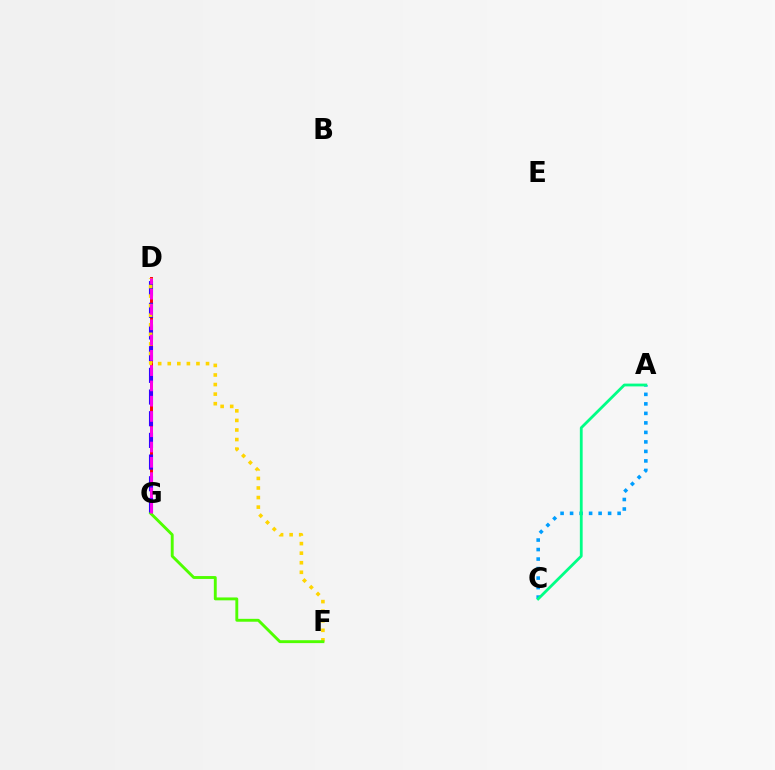{('A', 'C'): [{'color': '#009eff', 'line_style': 'dotted', 'thickness': 2.58}, {'color': '#00ff86', 'line_style': 'solid', 'thickness': 2.01}], ('D', 'G'): [{'color': '#ff0000', 'line_style': 'solid', 'thickness': 2.12}, {'color': '#3700ff', 'line_style': 'dashed', 'thickness': 2.95}, {'color': '#ff00ed', 'line_style': 'dashed', 'thickness': 2.08}], ('D', 'F'): [{'color': '#ffd500', 'line_style': 'dotted', 'thickness': 2.6}], ('F', 'G'): [{'color': '#4fff00', 'line_style': 'solid', 'thickness': 2.08}]}